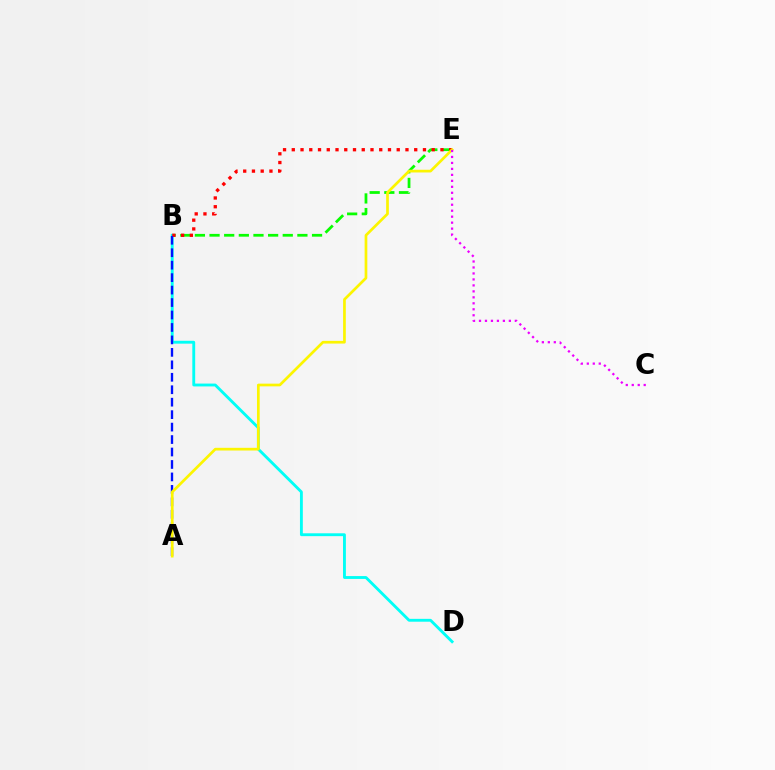{('B', 'E'): [{'color': '#08ff00', 'line_style': 'dashed', 'thickness': 1.99}, {'color': '#ff0000', 'line_style': 'dotted', 'thickness': 2.38}], ('B', 'D'): [{'color': '#00fff6', 'line_style': 'solid', 'thickness': 2.06}], ('A', 'B'): [{'color': '#0010ff', 'line_style': 'dashed', 'thickness': 1.69}], ('A', 'E'): [{'color': '#fcf500', 'line_style': 'solid', 'thickness': 1.95}], ('C', 'E'): [{'color': '#ee00ff', 'line_style': 'dotted', 'thickness': 1.62}]}